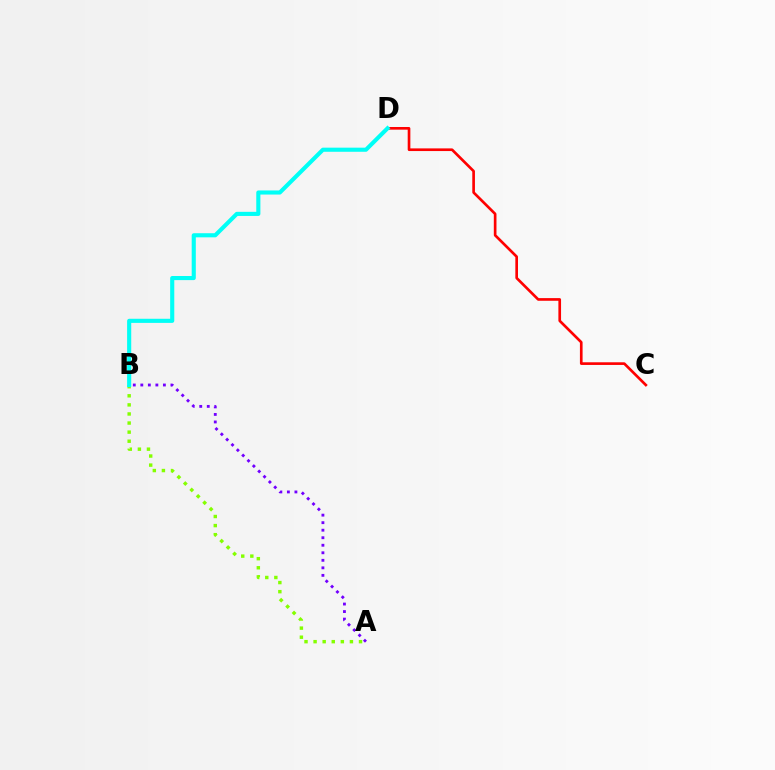{('A', 'B'): [{'color': '#84ff00', 'line_style': 'dotted', 'thickness': 2.47}, {'color': '#7200ff', 'line_style': 'dotted', 'thickness': 2.05}], ('C', 'D'): [{'color': '#ff0000', 'line_style': 'solid', 'thickness': 1.92}], ('B', 'D'): [{'color': '#00fff6', 'line_style': 'solid', 'thickness': 2.96}]}